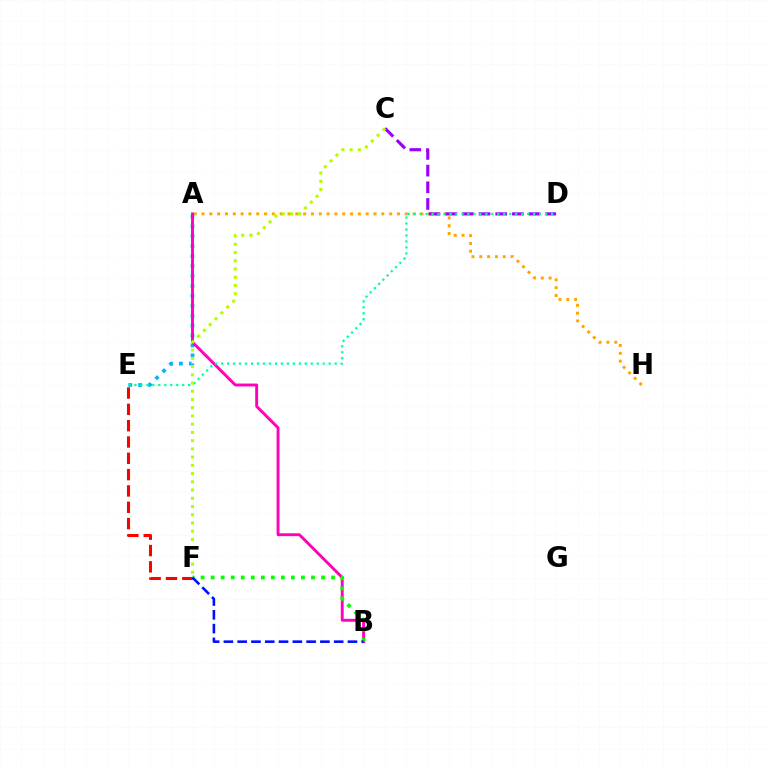{('A', 'H'): [{'color': '#ffa500', 'line_style': 'dotted', 'thickness': 2.12}], ('C', 'D'): [{'color': '#9b00ff', 'line_style': 'dashed', 'thickness': 2.27}], ('A', 'E'): [{'color': '#00b5ff', 'line_style': 'dotted', 'thickness': 2.7}], ('A', 'B'): [{'color': '#ff00bd', 'line_style': 'solid', 'thickness': 2.09}], ('E', 'F'): [{'color': '#ff0000', 'line_style': 'dashed', 'thickness': 2.22}], ('D', 'E'): [{'color': '#00ff9d', 'line_style': 'dotted', 'thickness': 1.62}], ('B', 'F'): [{'color': '#08ff00', 'line_style': 'dotted', 'thickness': 2.73}, {'color': '#0010ff', 'line_style': 'dashed', 'thickness': 1.87}], ('C', 'F'): [{'color': '#b3ff00', 'line_style': 'dotted', 'thickness': 2.24}]}